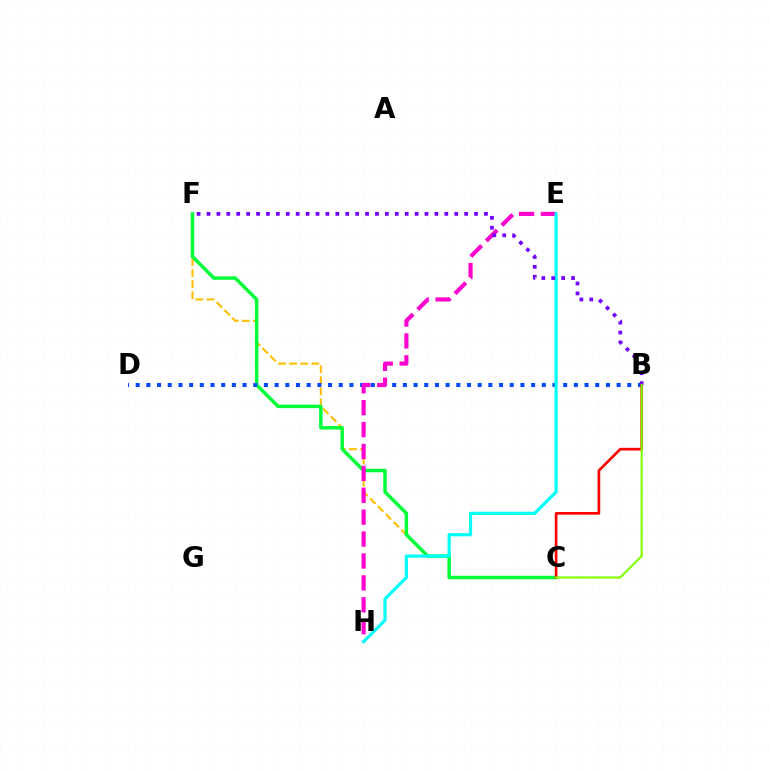{('C', 'F'): [{'color': '#ffbd00', 'line_style': 'dashed', 'thickness': 1.5}, {'color': '#00ff39', 'line_style': 'solid', 'thickness': 2.5}], ('B', 'D'): [{'color': '#004bff', 'line_style': 'dotted', 'thickness': 2.9}], ('E', 'H'): [{'color': '#ff00cf', 'line_style': 'dashed', 'thickness': 2.98}, {'color': '#00fff6', 'line_style': 'solid', 'thickness': 2.29}], ('B', 'C'): [{'color': '#ff0000', 'line_style': 'solid', 'thickness': 1.93}, {'color': '#84ff00', 'line_style': 'solid', 'thickness': 1.55}], ('B', 'F'): [{'color': '#7200ff', 'line_style': 'dotted', 'thickness': 2.69}]}